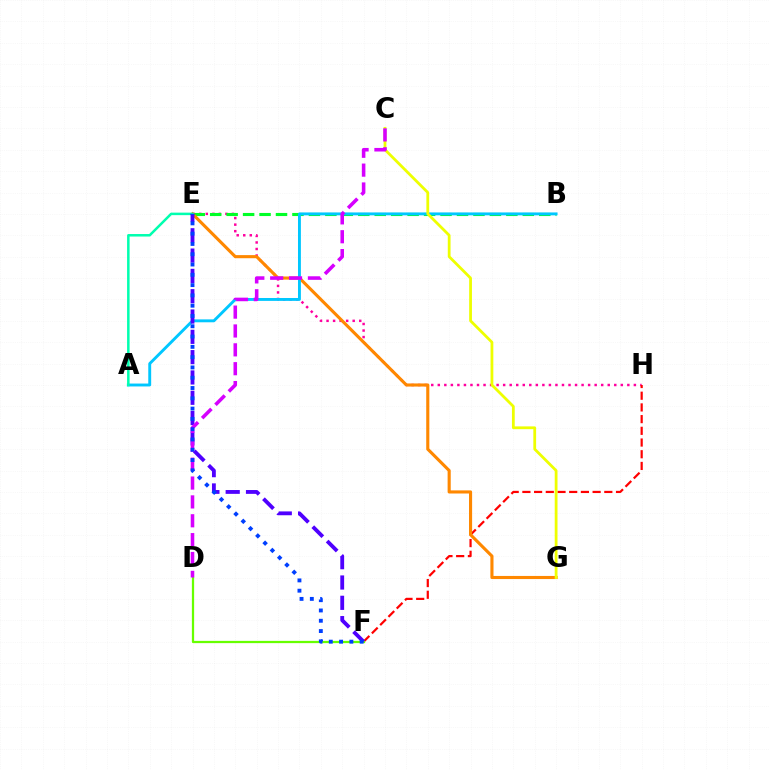{('E', 'H'): [{'color': '#ff00a0', 'line_style': 'dotted', 'thickness': 1.78}], ('B', 'E'): [{'color': '#00ff27', 'line_style': 'dashed', 'thickness': 2.24}], ('F', 'H'): [{'color': '#ff0000', 'line_style': 'dashed', 'thickness': 1.59}], ('E', 'G'): [{'color': '#ff8800', 'line_style': 'solid', 'thickness': 2.24}], ('A', 'B'): [{'color': '#00c7ff', 'line_style': 'solid', 'thickness': 2.09}], ('C', 'G'): [{'color': '#eeff00', 'line_style': 'solid', 'thickness': 2.0}], ('D', 'F'): [{'color': '#66ff00', 'line_style': 'solid', 'thickness': 1.62}], ('A', 'E'): [{'color': '#00ffaf', 'line_style': 'solid', 'thickness': 1.81}], ('E', 'F'): [{'color': '#4f00ff', 'line_style': 'dashed', 'thickness': 2.76}, {'color': '#003fff', 'line_style': 'dotted', 'thickness': 2.8}], ('C', 'D'): [{'color': '#d600ff', 'line_style': 'dashed', 'thickness': 2.56}]}